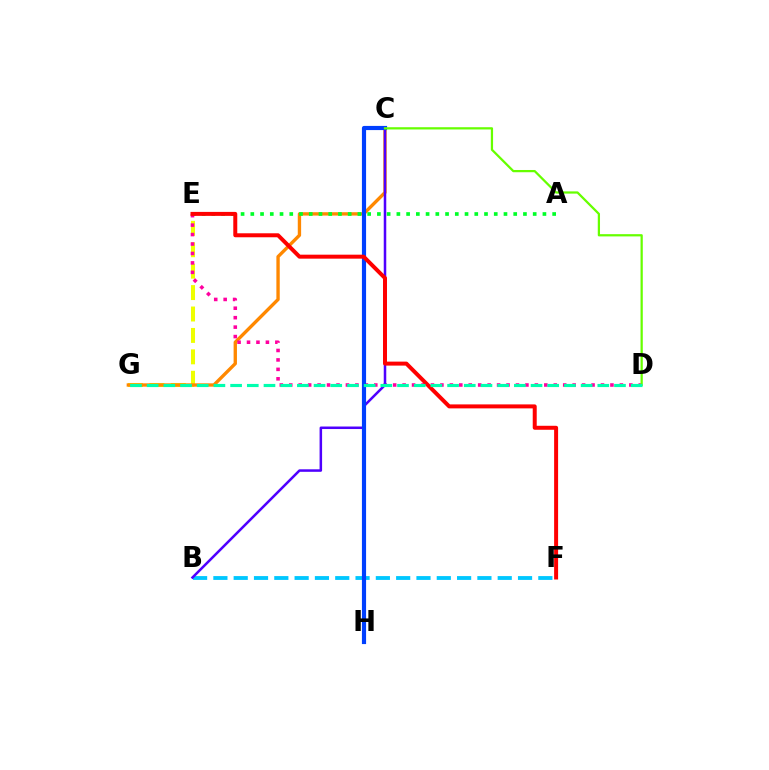{('C', 'H'): [{'color': '#d600ff', 'line_style': 'dashed', 'thickness': 1.62}, {'color': '#003fff', 'line_style': 'solid', 'thickness': 3.0}], ('E', 'G'): [{'color': '#eeff00', 'line_style': 'dashed', 'thickness': 2.91}], ('C', 'G'): [{'color': '#ff8800', 'line_style': 'solid', 'thickness': 2.41}], ('B', 'F'): [{'color': '#00c7ff', 'line_style': 'dashed', 'thickness': 2.76}], ('A', 'E'): [{'color': '#00ff27', 'line_style': 'dotted', 'thickness': 2.65}], ('D', 'E'): [{'color': '#ff00a0', 'line_style': 'dotted', 'thickness': 2.57}], ('B', 'C'): [{'color': '#4f00ff', 'line_style': 'solid', 'thickness': 1.81}], ('E', 'F'): [{'color': '#ff0000', 'line_style': 'solid', 'thickness': 2.87}], ('C', 'D'): [{'color': '#66ff00', 'line_style': 'solid', 'thickness': 1.62}], ('D', 'G'): [{'color': '#00ffaf', 'line_style': 'dashed', 'thickness': 2.27}]}